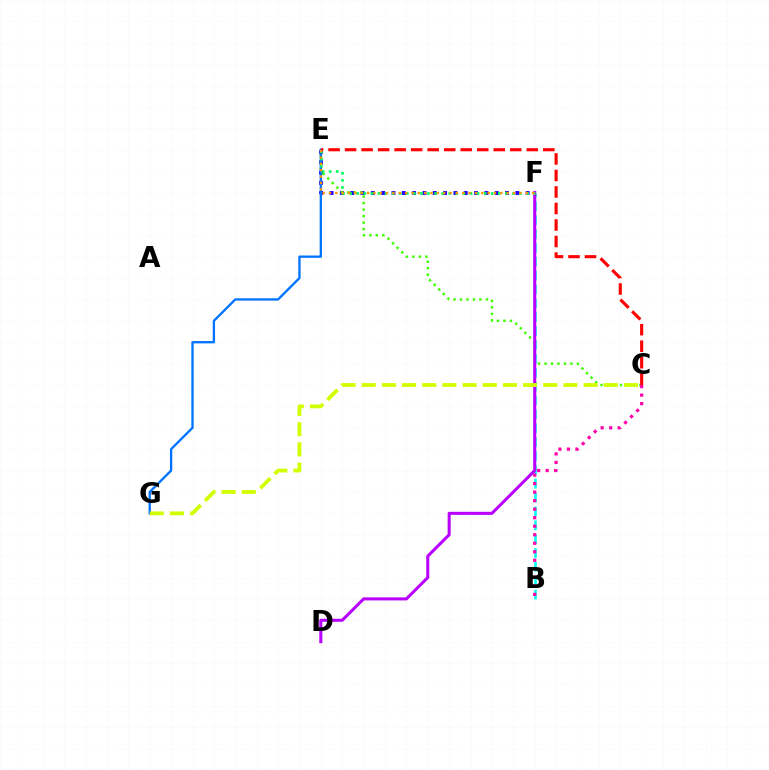{('E', 'F'): [{'color': '#2500ff', 'line_style': 'dotted', 'thickness': 2.8}, {'color': '#00ff5c', 'line_style': 'dotted', 'thickness': 1.92}, {'color': '#ff9400', 'line_style': 'dotted', 'thickness': 1.72}], ('C', 'E'): [{'color': '#3dff00', 'line_style': 'dotted', 'thickness': 1.76}, {'color': '#ff0000', 'line_style': 'dashed', 'thickness': 2.24}], ('E', 'G'): [{'color': '#0074ff', 'line_style': 'solid', 'thickness': 1.68}], ('B', 'F'): [{'color': '#00fff6', 'line_style': 'dashed', 'thickness': 1.88}], ('D', 'F'): [{'color': '#b900ff', 'line_style': 'solid', 'thickness': 2.2}], ('B', 'C'): [{'color': '#ff00ac', 'line_style': 'dotted', 'thickness': 2.31}], ('C', 'G'): [{'color': '#d1ff00', 'line_style': 'dashed', 'thickness': 2.74}]}